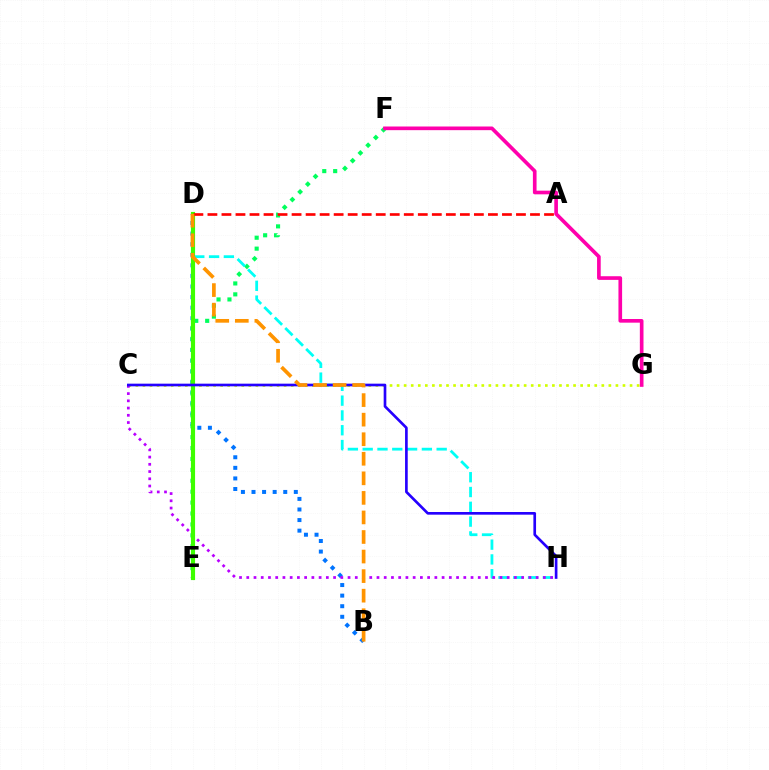{('B', 'D'): [{'color': '#0074ff', 'line_style': 'dotted', 'thickness': 2.87}, {'color': '#ff9400', 'line_style': 'dashed', 'thickness': 2.66}], ('E', 'F'): [{'color': '#00ff5c', 'line_style': 'dotted', 'thickness': 2.97}], ('C', 'G'): [{'color': '#d1ff00', 'line_style': 'dotted', 'thickness': 1.92}], ('F', 'G'): [{'color': '#ff00ac', 'line_style': 'solid', 'thickness': 2.63}], ('D', 'H'): [{'color': '#00fff6', 'line_style': 'dashed', 'thickness': 2.01}], ('C', 'H'): [{'color': '#b900ff', 'line_style': 'dotted', 'thickness': 1.97}, {'color': '#2500ff', 'line_style': 'solid', 'thickness': 1.92}], ('D', 'E'): [{'color': '#3dff00', 'line_style': 'solid', 'thickness': 2.98}], ('A', 'D'): [{'color': '#ff0000', 'line_style': 'dashed', 'thickness': 1.91}]}